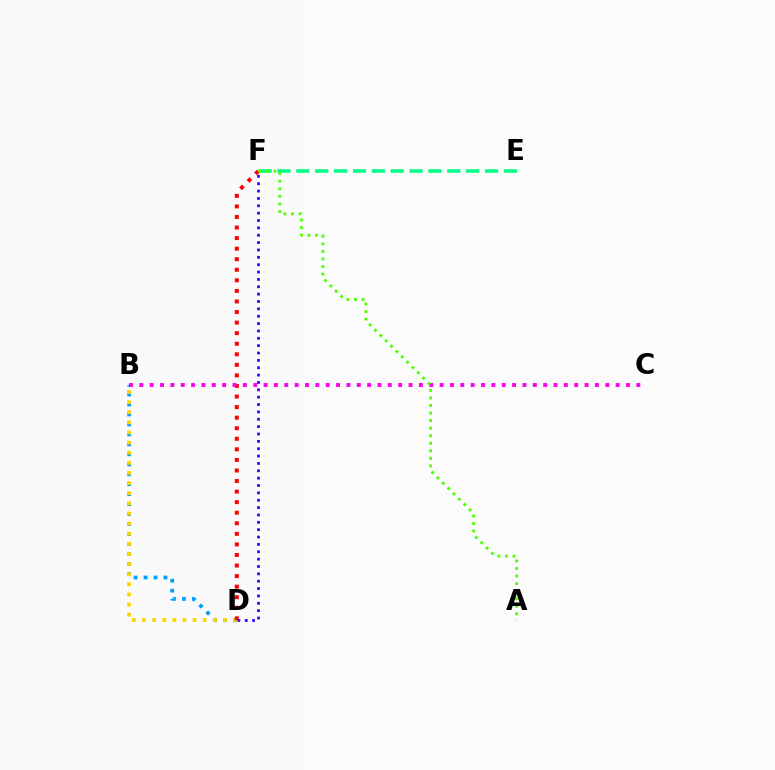{('B', 'D'): [{'color': '#009eff', 'line_style': 'dotted', 'thickness': 2.71}, {'color': '#ffd500', 'line_style': 'dotted', 'thickness': 2.75}], ('E', 'F'): [{'color': '#00ff86', 'line_style': 'dashed', 'thickness': 2.56}], ('D', 'F'): [{'color': '#ff0000', 'line_style': 'dotted', 'thickness': 2.87}, {'color': '#3700ff', 'line_style': 'dotted', 'thickness': 2.0}], ('B', 'C'): [{'color': '#ff00ed', 'line_style': 'dotted', 'thickness': 2.81}], ('A', 'F'): [{'color': '#4fff00', 'line_style': 'dotted', 'thickness': 2.05}]}